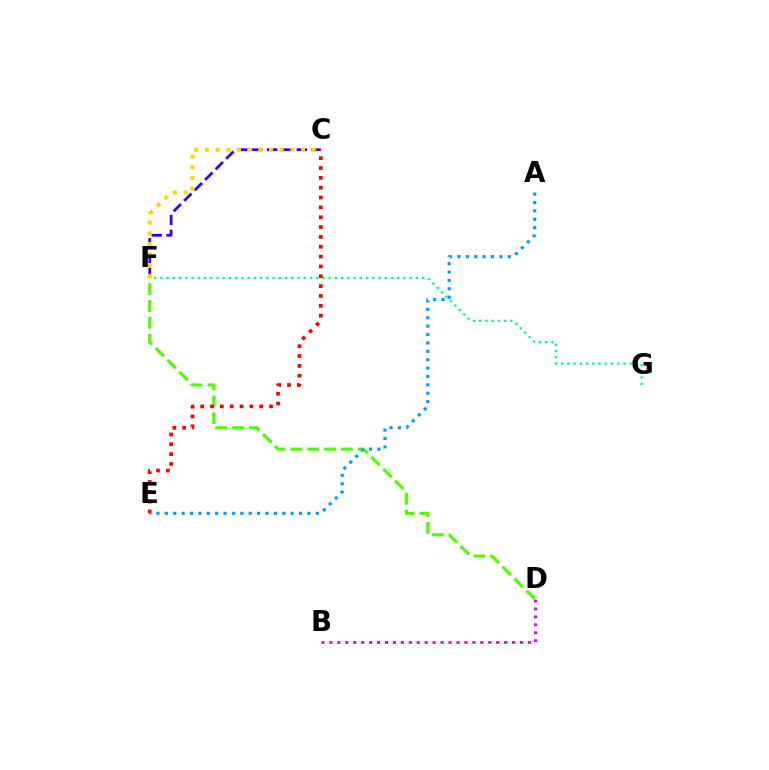{('C', 'F'): [{'color': '#3700ff', 'line_style': 'dashed', 'thickness': 2.02}, {'color': '#ffd500', 'line_style': 'dotted', 'thickness': 2.9}], ('B', 'D'): [{'color': '#ff00ed', 'line_style': 'dotted', 'thickness': 2.16}], ('D', 'F'): [{'color': '#4fff00', 'line_style': 'dashed', 'thickness': 2.28}], ('A', 'E'): [{'color': '#009eff', 'line_style': 'dotted', 'thickness': 2.28}], ('F', 'G'): [{'color': '#00ff86', 'line_style': 'dotted', 'thickness': 1.69}], ('C', 'E'): [{'color': '#ff0000', 'line_style': 'dotted', 'thickness': 2.67}]}